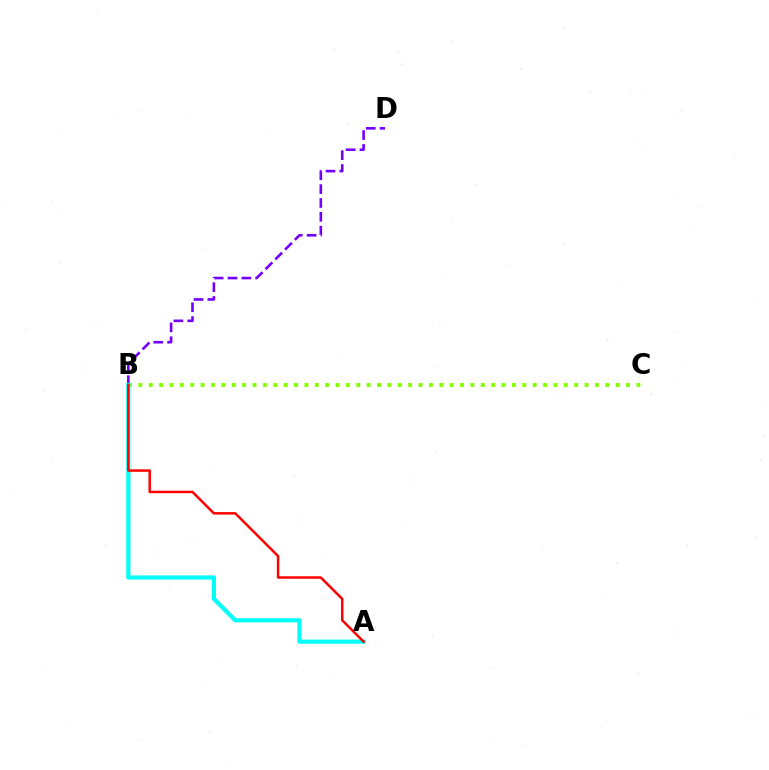{('B', 'D'): [{'color': '#7200ff', 'line_style': 'dashed', 'thickness': 1.88}], ('B', 'C'): [{'color': '#84ff00', 'line_style': 'dotted', 'thickness': 2.82}], ('A', 'B'): [{'color': '#00fff6', 'line_style': 'solid', 'thickness': 3.0}, {'color': '#ff0000', 'line_style': 'solid', 'thickness': 1.79}]}